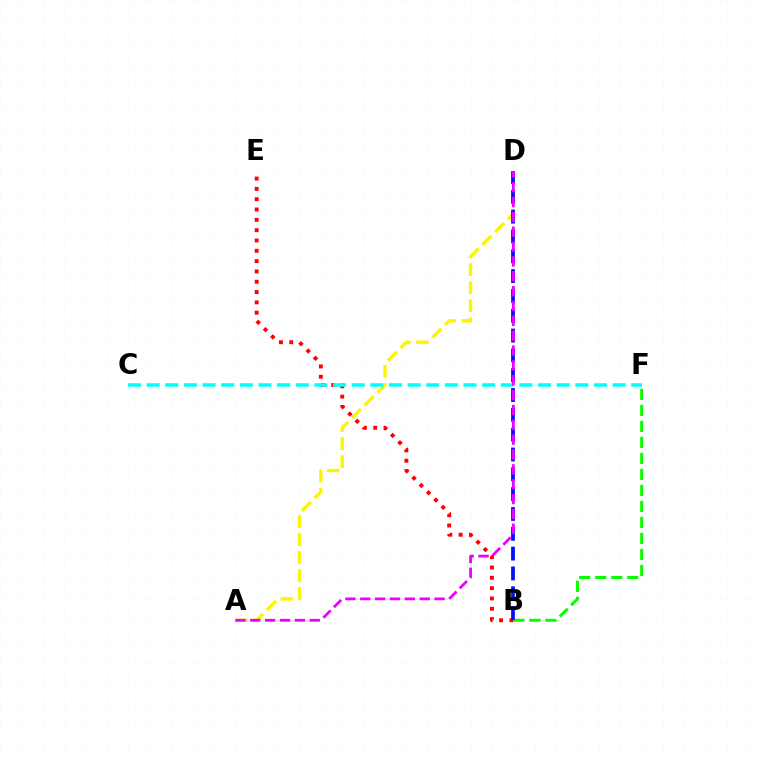{('B', 'F'): [{'color': '#08ff00', 'line_style': 'dashed', 'thickness': 2.17}], ('B', 'E'): [{'color': '#ff0000', 'line_style': 'dotted', 'thickness': 2.8}], ('A', 'D'): [{'color': '#fcf500', 'line_style': 'dashed', 'thickness': 2.45}, {'color': '#ee00ff', 'line_style': 'dashed', 'thickness': 2.02}], ('B', 'D'): [{'color': '#0010ff', 'line_style': 'dashed', 'thickness': 2.69}], ('C', 'F'): [{'color': '#00fff6', 'line_style': 'dashed', 'thickness': 2.53}]}